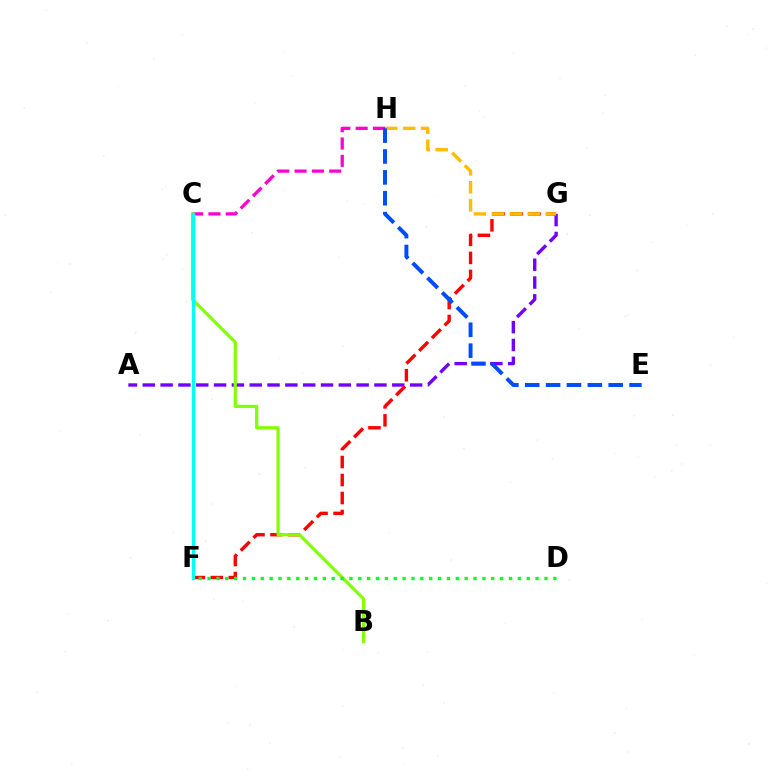{('A', 'G'): [{'color': '#7200ff', 'line_style': 'dashed', 'thickness': 2.42}], ('F', 'G'): [{'color': '#ff0000', 'line_style': 'dashed', 'thickness': 2.44}], ('C', 'H'): [{'color': '#ff00cf', 'line_style': 'dashed', 'thickness': 2.35}], ('G', 'H'): [{'color': '#ffbd00', 'line_style': 'dashed', 'thickness': 2.44}], ('B', 'C'): [{'color': '#84ff00', 'line_style': 'solid', 'thickness': 2.3}], ('D', 'F'): [{'color': '#00ff39', 'line_style': 'dotted', 'thickness': 2.41}], ('C', 'F'): [{'color': '#00fff6', 'line_style': 'solid', 'thickness': 2.45}], ('E', 'H'): [{'color': '#004bff', 'line_style': 'dashed', 'thickness': 2.84}]}